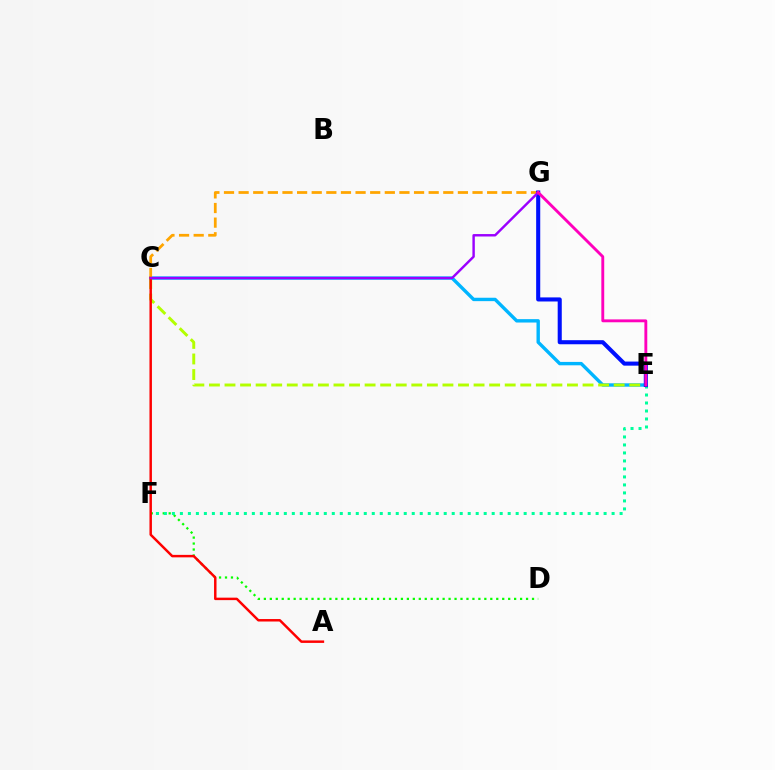{('C', 'E'): [{'color': '#00b5ff', 'line_style': 'solid', 'thickness': 2.44}, {'color': '#b3ff00', 'line_style': 'dashed', 'thickness': 2.11}], ('C', 'G'): [{'color': '#ffa500', 'line_style': 'dashed', 'thickness': 1.99}, {'color': '#9b00ff', 'line_style': 'solid', 'thickness': 1.75}], ('D', 'F'): [{'color': '#08ff00', 'line_style': 'dotted', 'thickness': 1.62}], ('E', 'F'): [{'color': '#00ff9d', 'line_style': 'dotted', 'thickness': 2.17}], ('A', 'C'): [{'color': '#ff0000', 'line_style': 'solid', 'thickness': 1.78}], ('E', 'G'): [{'color': '#0010ff', 'line_style': 'solid', 'thickness': 2.94}, {'color': '#ff00bd', 'line_style': 'solid', 'thickness': 2.07}]}